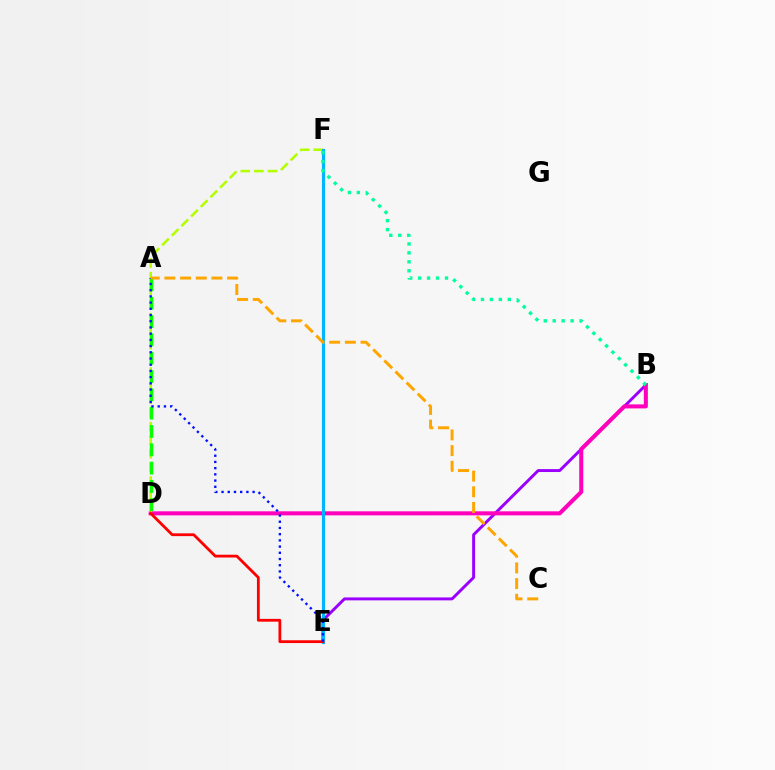{('B', 'E'): [{'color': '#9b00ff', 'line_style': 'solid', 'thickness': 2.11}], ('B', 'D'): [{'color': '#ff00bd', 'line_style': 'solid', 'thickness': 2.91}], ('D', 'F'): [{'color': '#b3ff00', 'line_style': 'dashed', 'thickness': 1.85}], ('E', 'F'): [{'color': '#00b5ff', 'line_style': 'solid', 'thickness': 2.24}], ('D', 'E'): [{'color': '#ff0000', 'line_style': 'solid', 'thickness': 2.01}], ('A', 'D'): [{'color': '#08ff00', 'line_style': 'dashed', 'thickness': 2.49}], ('B', 'F'): [{'color': '#00ff9d', 'line_style': 'dotted', 'thickness': 2.43}], ('A', 'E'): [{'color': '#0010ff', 'line_style': 'dotted', 'thickness': 1.69}], ('A', 'C'): [{'color': '#ffa500', 'line_style': 'dashed', 'thickness': 2.13}]}